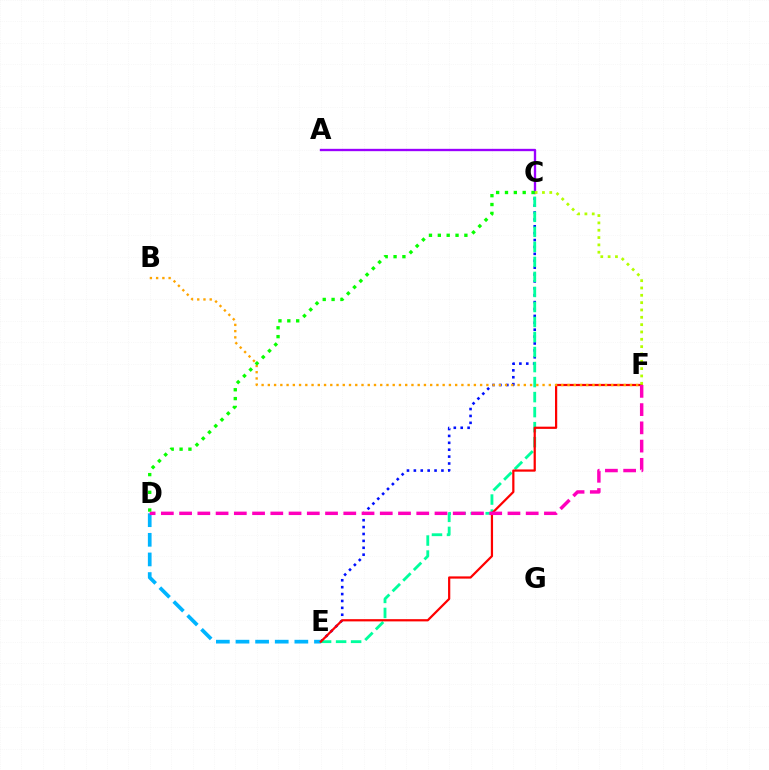{('C', 'E'): [{'color': '#0010ff', 'line_style': 'dotted', 'thickness': 1.87}, {'color': '#00ff9d', 'line_style': 'dashed', 'thickness': 2.04}], ('A', 'C'): [{'color': '#9b00ff', 'line_style': 'solid', 'thickness': 1.69}], ('D', 'E'): [{'color': '#00b5ff', 'line_style': 'dashed', 'thickness': 2.67}], ('E', 'F'): [{'color': '#ff0000', 'line_style': 'solid', 'thickness': 1.6}], ('C', 'F'): [{'color': '#b3ff00', 'line_style': 'dotted', 'thickness': 1.99}], ('B', 'F'): [{'color': '#ffa500', 'line_style': 'dotted', 'thickness': 1.7}], ('D', 'F'): [{'color': '#ff00bd', 'line_style': 'dashed', 'thickness': 2.48}], ('C', 'D'): [{'color': '#08ff00', 'line_style': 'dotted', 'thickness': 2.41}]}